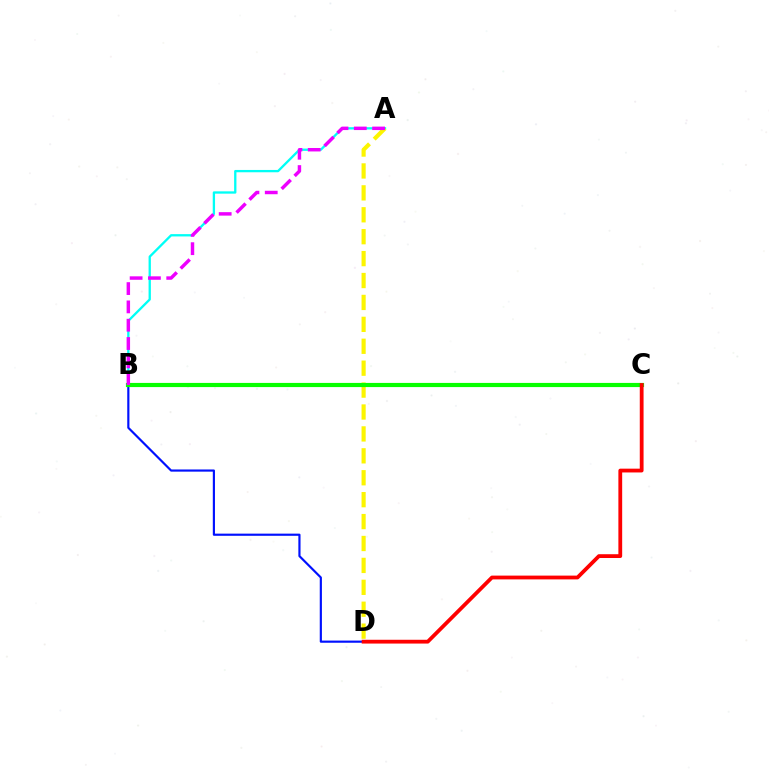{('A', 'B'): [{'color': '#00fff6', 'line_style': 'solid', 'thickness': 1.66}, {'color': '#ee00ff', 'line_style': 'dashed', 'thickness': 2.49}], ('B', 'D'): [{'color': '#0010ff', 'line_style': 'solid', 'thickness': 1.56}], ('A', 'D'): [{'color': '#fcf500', 'line_style': 'dashed', 'thickness': 2.98}], ('B', 'C'): [{'color': '#08ff00', 'line_style': 'solid', 'thickness': 3.0}], ('C', 'D'): [{'color': '#ff0000', 'line_style': 'solid', 'thickness': 2.73}]}